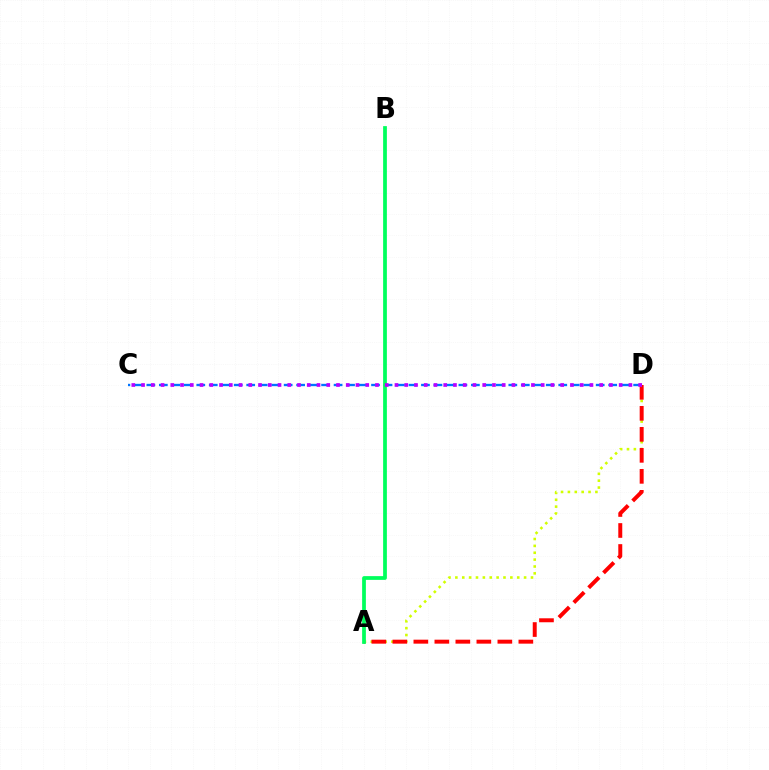{('C', 'D'): [{'color': '#0074ff', 'line_style': 'dashed', 'thickness': 1.7}, {'color': '#b900ff', 'line_style': 'dotted', 'thickness': 2.65}], ('A', 'D'): [{'color': '#d1ff00', 'line_style': 'dotted', 'thickness': 1.87}, {'color': '#ff0000', 'line_style': 'dashed', 'thickness': 2.85}], ('A', 'B'): [{'color': '#00ff5c', 'line_style': 'solid', 'thickness': 2.7}]}